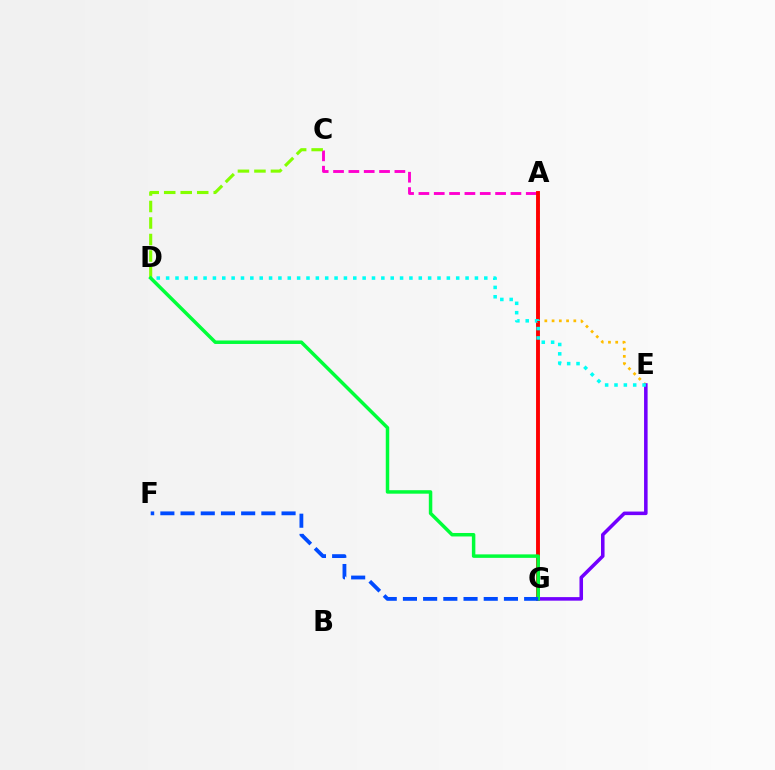{('A', 'C'): [{'color': '#ff00cf', 'line_style': 'dashed', 'thickness': 2.08}], ('A', 'E'): [{'color': '#ffbd00', 'line_style': 'dotted', 'thickness': 1.97}], ('A', 'G'): [{'color': '#ff0000', 'line_style': 'solid', 'thickness': 2.8}], ('E', 'G'): [{'color': '#7200ff', 'line_style': 'solid', 'thickness': 2.55}], ('C', 'D'): [{'color': '#84ff00', 'line_style': 'dashed', 'thickness': 2.24}], ('D', 'G'): [{'color': '#00ff39', 'line_style': 'solid', 'thickness': 2.51}], ('D', 'E'): [{'color': '#00fff6', 'line_style': 'dotted', 'thickness': 2.54}], ('F', 'G'): [{'color': '#004bff', 'line_style': 'dashed', 'thickness': 2.74}]}